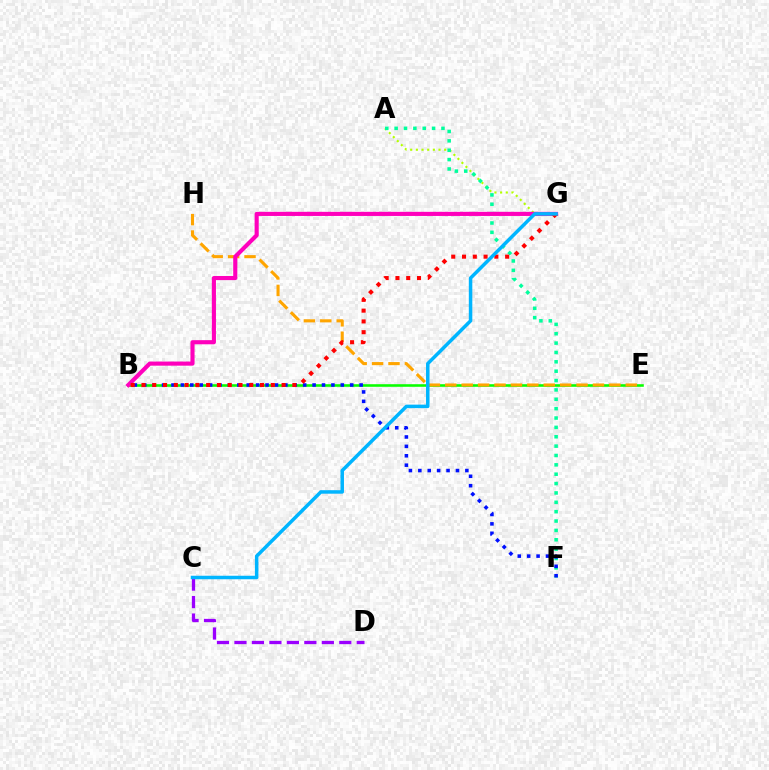{('A', 'G'): [{'color': '#b3ff00', 'line_style': 'dotted', 'thickness': 1.54}], ('B', 'E'): [{'color': '#08ff00', 'line_style': 'solid', 'thickness': 1.86}], ('A', 'F'): [{'color': '#00ff9d', 'line_style': 'dotted', 'thickness': 2.54}], ('B', 'F'): [{'color': '#0010ff', 'line_style': 'dotted', 'thickness': 2.56}], ('C', 'D'): [{'color': '#9b00ff', 'line_style': 'dashed', 'thickness': 2.37}], ('E', 'H'): [{'color': '#ffa500', 'line_style': 'dashed', 'thickness': 2.23}], ('B', 'G'): [{'color': '#ff00bd', 'line_style': 'solid', 'thickness': 2.97}, {'color': '#ff0000', 'line_style': 'dotted', 'thickness': 2.93}], ('C', 'G'): [{'color': '#00b5ff', 'line_style': 'solid', 'thickness': 2.52}]}